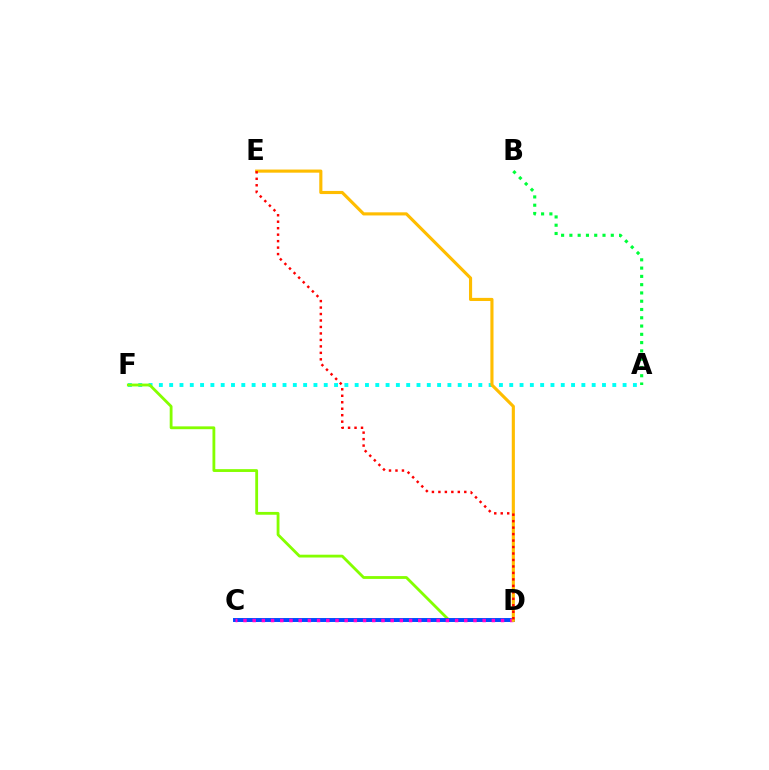{('A', 'F'): [{'color': '#00fff6', 'line_style': 'dotted', 'thickness': 2.8}], ('C', 'D'): [{'color': '#7200ff', 'line_style': 'dotted', 'thickness': 1.98}, {'color': '#004bff', 'line_style': 'solid', 'thickness': 2.84}, {'color': '#ff00cf', 'line_style': 'dotted', 'thickness': 2.5}], ('D', 'F'): [{'color': '#84ff00', 'line_style': 'solid', 'thickness': 2.03}], ('D', 'E'): [{'color': '#ffbd00', 'line_style': 'solid', 'thickness': 2.25}, {'color': '#ff0000', 'line_style': 'dotted', 'thickness': 1.76}], ('A', 'B'): [{'color': '#00ff39', 'line_style': 'dotted', 'thickness': 2.25}]}